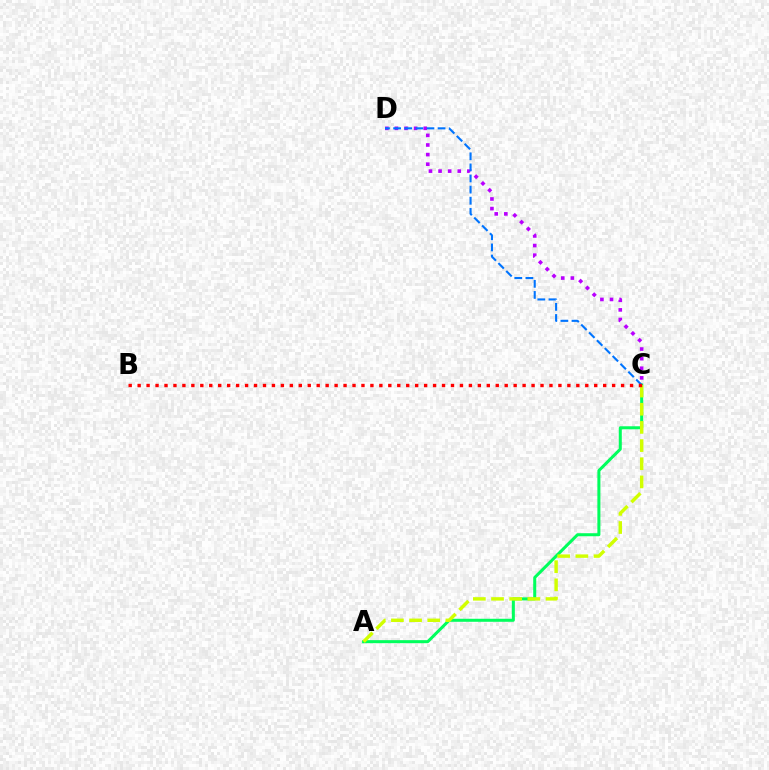{('C', 'D'): [{'color': '#b900ff', 'line_style': 'dotted', 'thickness': 2.61}, {'color': '#0074ff', 'line_style': 'dashed', 'thickness': 1.51}], ('A', 'C'): [{'color': '#00ff5c', 'line_style': 'solid', 'thickness': 2.18}, {'color': '#d1ff00', 'line_style': 'dashed', 'thickness': 2.47}], ('B', 'C'): [{'color': '#ff0000', 'line_style': 'dotted', 'thickness': 2.43}]}